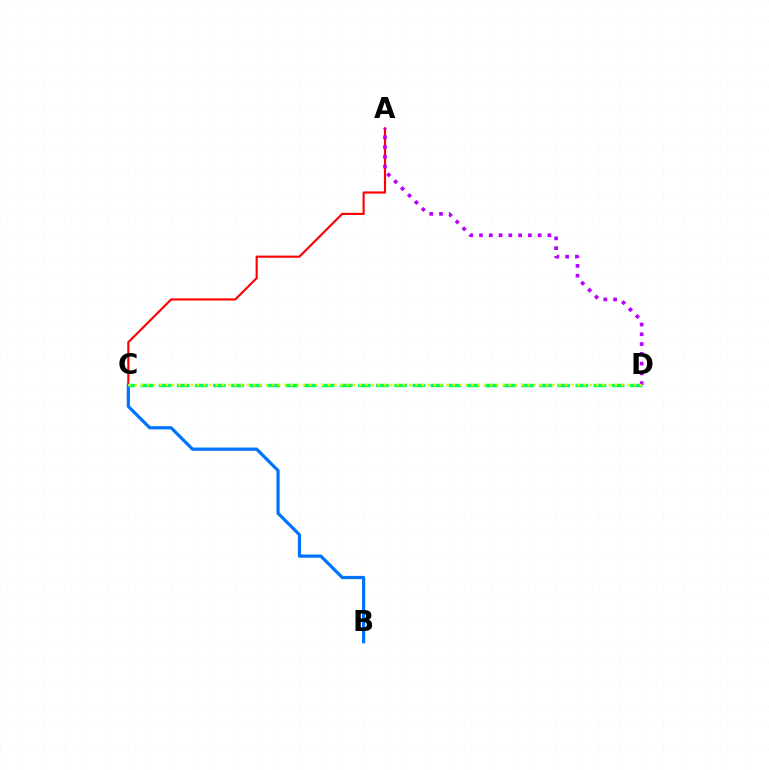{('A', 'C'): [{'color': '#ff0000', 'line_style': 'solid', 'thickness': 1.54}], ('B', 'C'): [{'color': '#0074ff', 'line_style': 'solid', 'thickness': 2.32}], ('C', 'D'): [{'color': '#00ff5c', 'line_style': 'dashed', 'thickness': 2.46}, {'color': '#d1ff00', 'line_style': 'dotted', 'thickness': 1.69}], ('A', 'D'): [{'color': '#b900ff', 'line_style': 'dotted', 'thickness': 2.66}]}